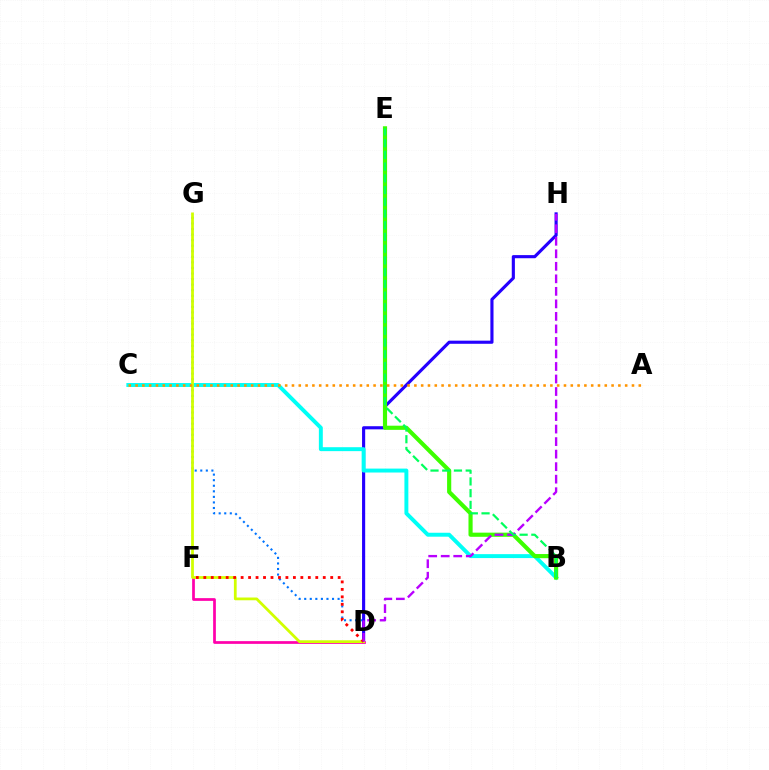{('D', 'G'): [{'color': '#0074ff', 'line_style': 'dotted', 'thickness': 1.51}, {'color': '#d1ff00', 'line_style': 'solid', 'thickness': 1.99}], ('D', 'H'): [{'color': '#2500ff', 'line_style': 'solid', 'thickness': 2.25}, {'color': '#b900ff', 'line_style': 'dashed', 'thickness': 1.7}], ('B', 'C'): [{'color': '#00fff6', 'line_style': 'solid', 'thickness': 2.83}], ('D', 'F'): [{'color': '#ff00ac', 'line_style': 'solid', 'thickness': 1.97}, {'color': '#ff0000', 'line_style': 'dotted', 'thickness': 2.03}], ('B', 'E'): [{'color': '#3dff00', 'line_style': 'solid', 'thickness': 2.99}, {'color': '#00ff5c', 'line_style': 'dashed', 'thickness': 1.59}], ('A', 'C'): [{'color': '#ff9400', 'line_style': 'dotted', 'thickness': 1.85}]}